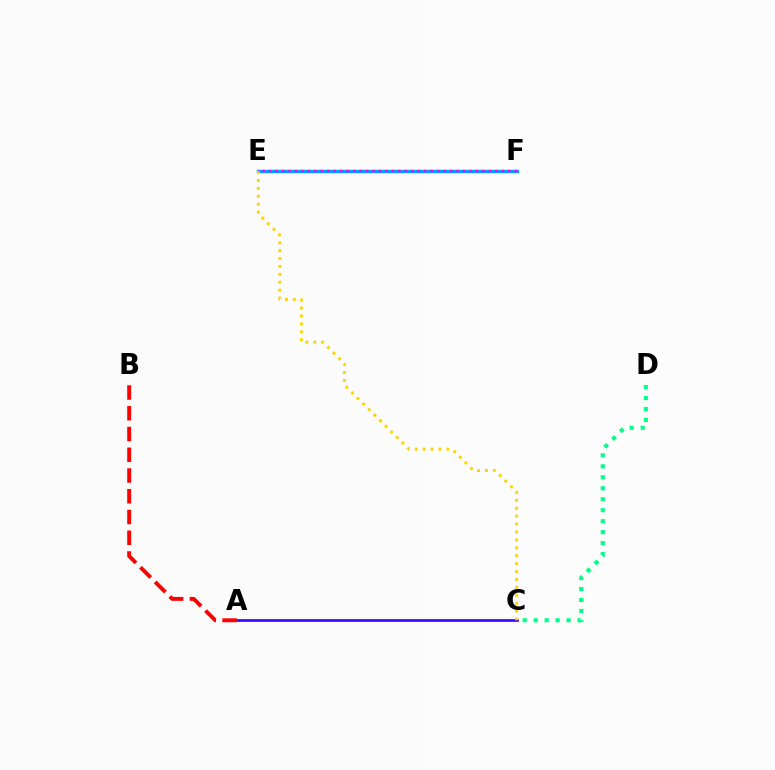{('E', 'F'): [{'color': '#4fff00', 'line_style': 'dotted', 'thickness': 1.95}, {'color': '#009eff', 'line_style': 'solid', 'thickness': 2.46}, {'color': '#ff00ed', 'line_style': 'dotted', 'thickness': 1.76}], ('A', 'C'): [{'color': '#3700ff', 'line_style': 'solid', 'thickness': 1.91}], ('C', 'E'): [{'color': '#ffd500', 'line_style': 'dotted', 'thickness': 2.15}], ('A', 'B'): [{'color': '#ff0000', 'line_style': 'dashed', 'thickness': 2.82}], ('C', 'D'): [{'color': '#00ff86', 'line_style': 'dotted', 'thickness': 2.98}]}